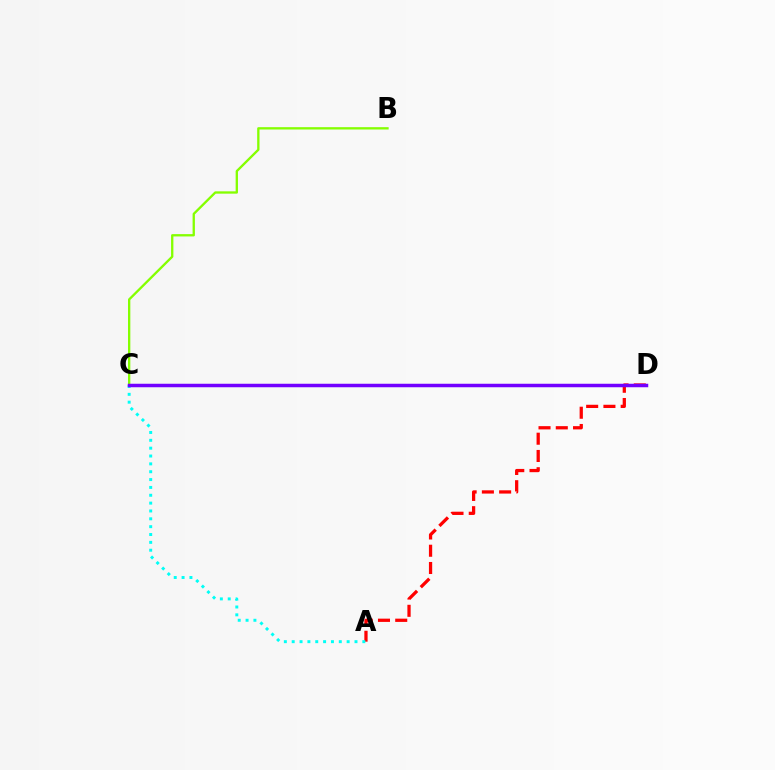{('B', 'C'): [{'color': '#84ff00', 'line_style': 'solid', 'thickness': 1.67}], ('A', 'D'): [{'color': '#ff0000', 'line_style': 'dashed', 'thickness': 2.34}], ('A', 'C'): [{'color': '#00fff6', 'line_style': 'dotted', 'thickness': 2.13}], ('C', 'D'): [{'color': '#7200ff', 'line_style': 'solid', 'thickness': 2.52}]}